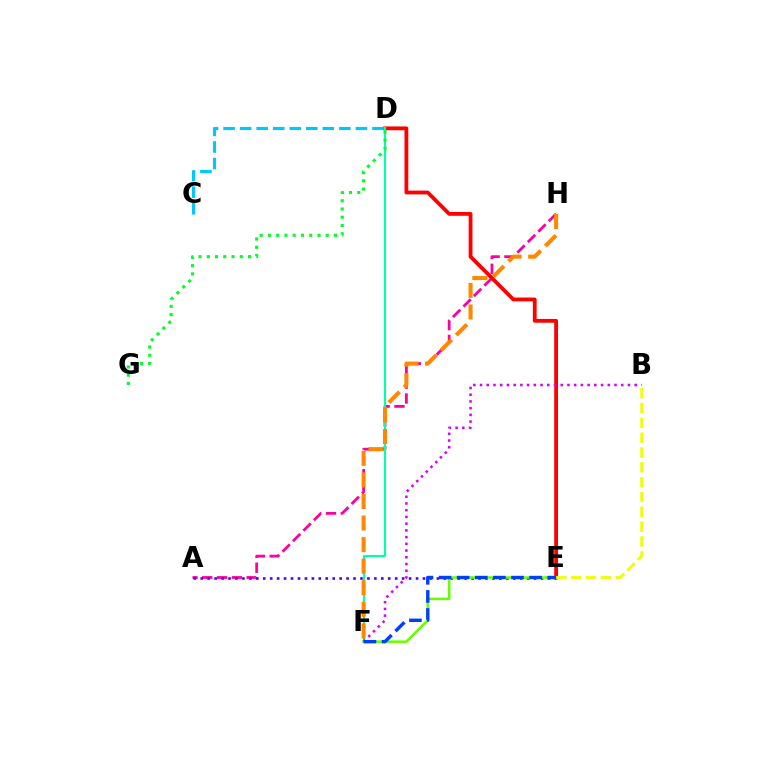{('A', 'H'): [{'color': '#ff00a0', 'line_style': 'dashed', 'thickness': 2.01}], ('A', 'E'): [{'color': '#4f00ff', 'line_style': 'dotted', 'thickness': 1.89}], ('D', 'E'): [{'color': '#ff0000', 'line_style': 'solid', 'thickness': 2.74}], ('E', 'F'): [{'color': '#66ff00', 'line_style': 'solid', 'thickness': 1.83}, {'color': '#003fff', 'line_style': 'dashed', 'thickness': 2.46}], ('B', 'E'): [{'color': '#eeff00', 'line_style': 'dashed', 'thickness': 2.02}], ('D', 'F'): [{'color': '#00ffaf', 'line_style': 'solid', 'thickness': 1.53}], ('D', 'G'): [{'color': '#00ff27', 'line_style': 'dotted', 'thickness': 2.24}], ('C', 'D'): [{'color': '#00c7ff', 'line_style': 'dashed', 'thickness': 2.25}], ('F', 'H'): [{'color': '#ff8800', 'line_style': 'dashed', 'thickness': 2.93}], ('B', 'F'): [{'color': '#d600ff', 'line_style': 'dotted', 'thickness': 1.83}]}